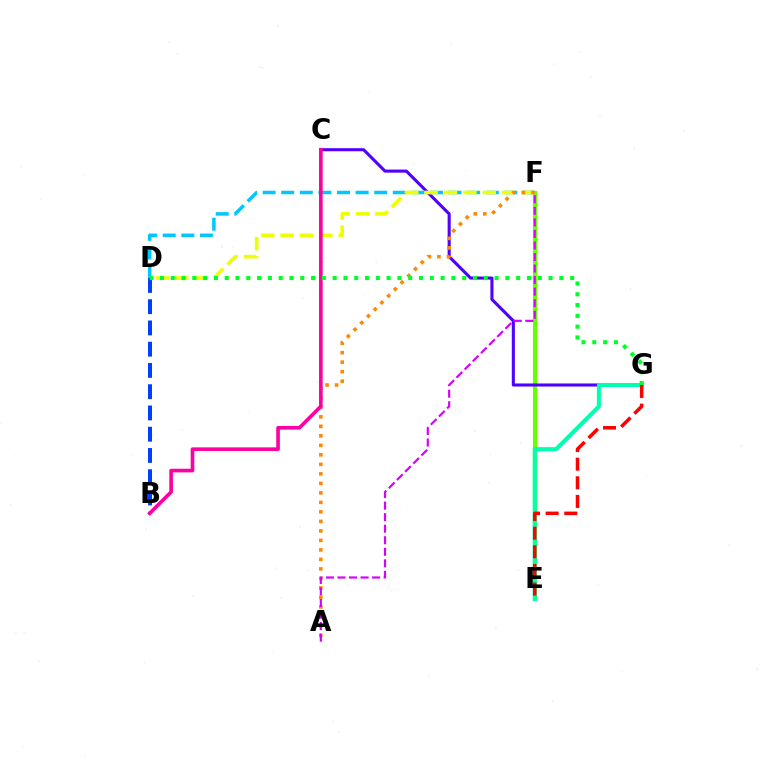{('E', 'F'): [{'color': '#66ff00', 'line_style': 'solid', 'thickness': 2.96}], ('C', 'G'): [{'color': '#4f00ff', 'line_style': 'solid', 'thickness': 2.21}], ('D', 'F'): [{'color': '#00c7ff', 'line_style': 'dashed', 'thickness': 2.53}, {'color': '#eeff00', 'line_style': 'dashed', 'thickness': 2.63}], ('E', 'G'): [{'color': '#00ffaf', 'line_style': 'solid', 'thickness': 2.9}, {'color': '#ff0000', 'line_style': 'dashed', 'thickness': 2.53}], ('B', 'D'): [{'color': '#003fff', 'line_style': 'dashed', 'thickness': 2.89}], ('A', 'F'): [{'color': '#ff8800', 'line_style': 'dotted', 'thickness': 2.58}, {'color': '#d600ff', 'line_style': 'dashed', 'thickness': 1.57}], ('B', 'C'): [{'color': '#ff00a0', 'line_style': 'solid', 'thickness': 2.61}], ('D', 'G'): [{'color': '#00ff27', 'line_style': 'dotted', 'thickness': 2.93}]}